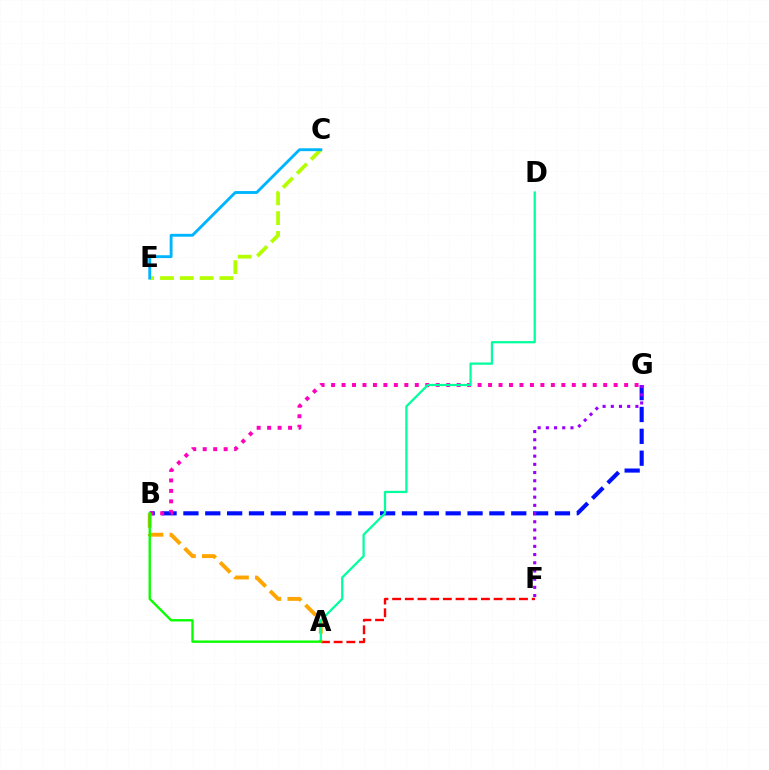{('B', 'G'): [{'color': '#0010ff', 'line_style': 'dashed', 'thickness': 2.97}, {'color': '#ff00bd', 'line_style': 'dotted', 'thickness': 2.84}], ('F', 'G'): [{'color': '#9b00ff', 'line_style': 'dotted', 'thickness': 2.23}], ('A', 'F'): [{'color': '#ff0000', 'line_style': 'dashed', 'thickness': 1.72}], ('A', 'B'): [{'color': '#ffa500', 'line_style': 'dashed', 'thickness': 2.8}, {'color': '#08ff00', 'line_style': 'solid', 'thickness': 1.7}], ('A', 'D'): [{'color': '#00ff9d', 'line_style': 'solid', 'thickness': 1.62}], ('C', 'E'): [{'color': '#b3ff00', 'line_style': 'dashed', 'thickness': 2.69}, {'color': '#00b5ff', 'line_style': 'solid', 'thickness': 2.06}]}